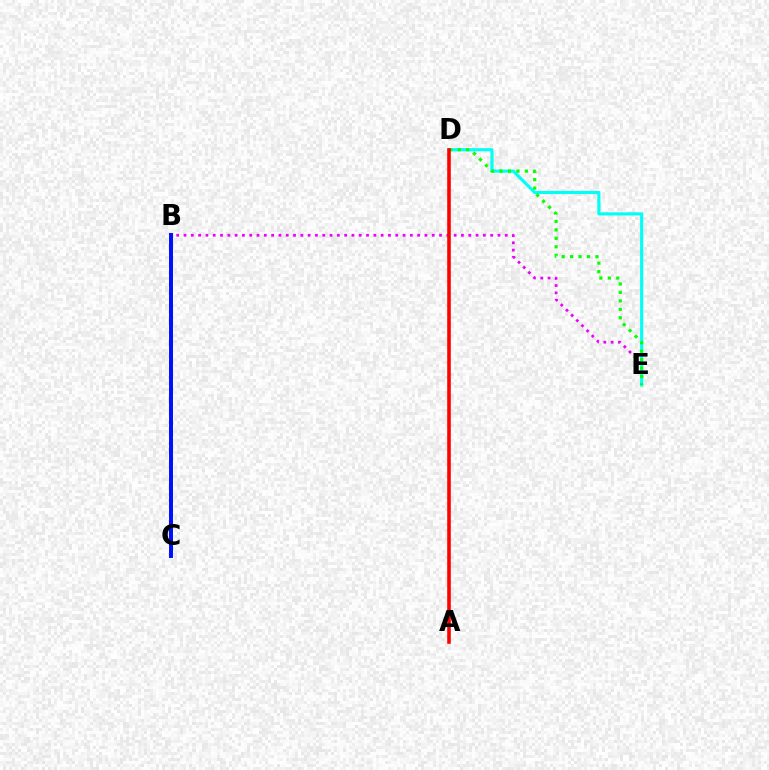{('A', 'D'): [{'color': '#fcf500', 'line_style': 'solid', 'thickness': 1.67}, {'color': '#ff0000', 'line_style': 'solid', 'thickness': 2.57}], ('B', 'E'): [{'color': '#ee00ff', 'line_style': 'dotted', 'thickness': 1.98}], ('D', 'E'): [{'color': '#00fff6', 'line_style': 'solid', 'thickness': 2.26}, {'color': '#08ff00', 'line_style': 'dotted', 'thickness': 2.29}], ('B', 'C'): [{'color': '#0010ff', 'line_style': 'solid', 'thickness': 2.86}]}